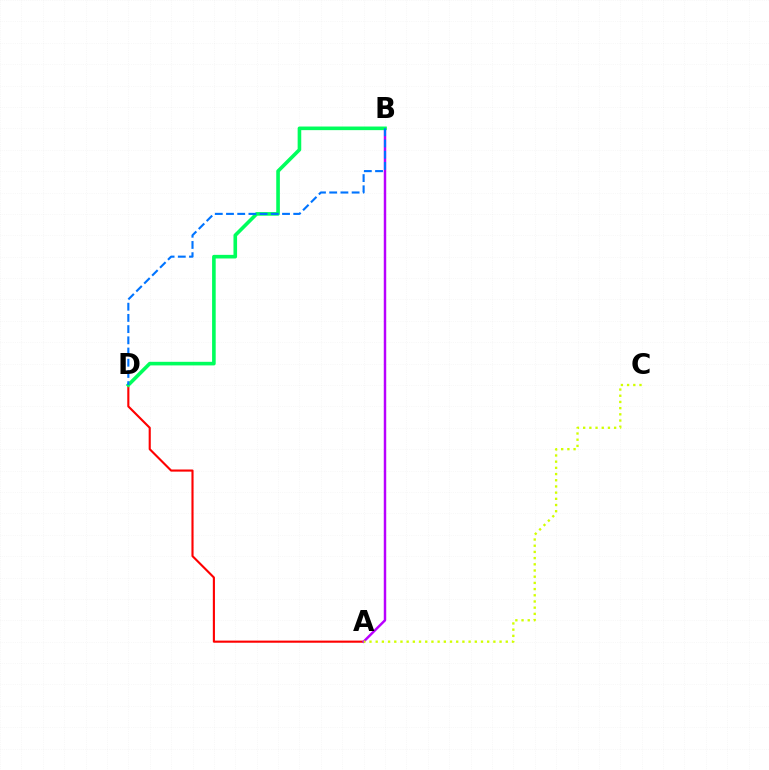{('A', 'D'): [{'color': '#ff0000', 'line_style': 'solid', 'thickness': 1.53}], ('A', 'B'): [{'color': '#b900ff', 'line_style': 'solid', 'thickness': 1.77}], ('B', 'D'): [{'color': '#00ff5c', 'line_style': 'solid', 'thickness': 2.6}, {'color': '#0074ff', 'line_style': 'dashed', 'thickness': 1.52}], ('A', 'C'): [{'color': '#d1ff00', 'line_style': 'dotted', 'thickness': 1.68}]}